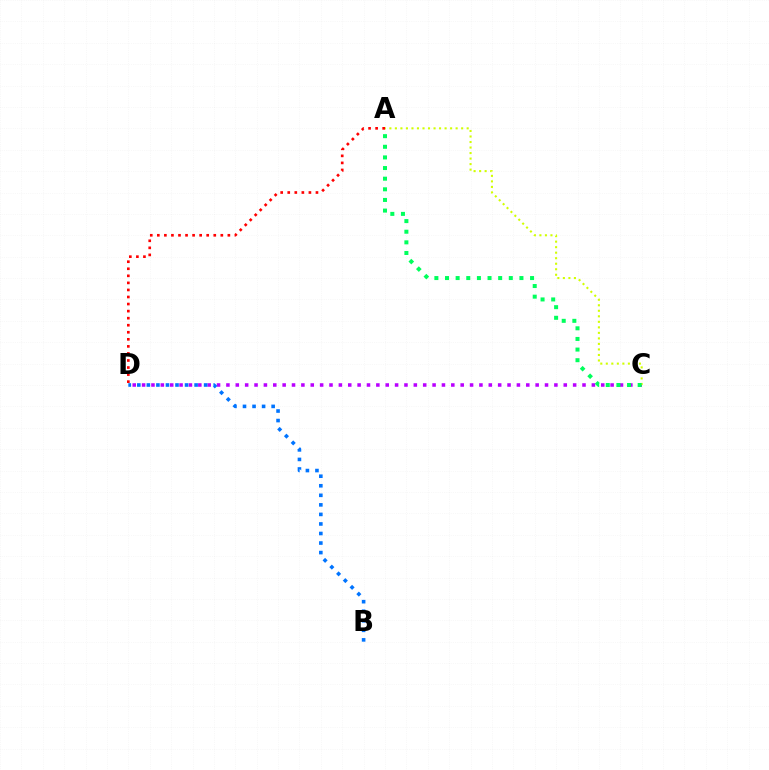{('C', 'D'): [{'color': '#b900ff', 'line_style': 'dotted', 'thickness': 2.55}], ('A', 'C'): [{'color': '#d1ff00', 'line_style': 'dotted', 'thickness': 1.5}, {'color': '#00ff5c', 'line_style': 'dotted', 'thickness': 2.89}], ('A', 'D'): [{'color': '#ff0000', 'line_style': 'dotted', 'thickness': 1.92}], ('B', 'D'): [{'color': '#0074ff', 'line_style': 'dotted', 'thickness': 2.59}]}